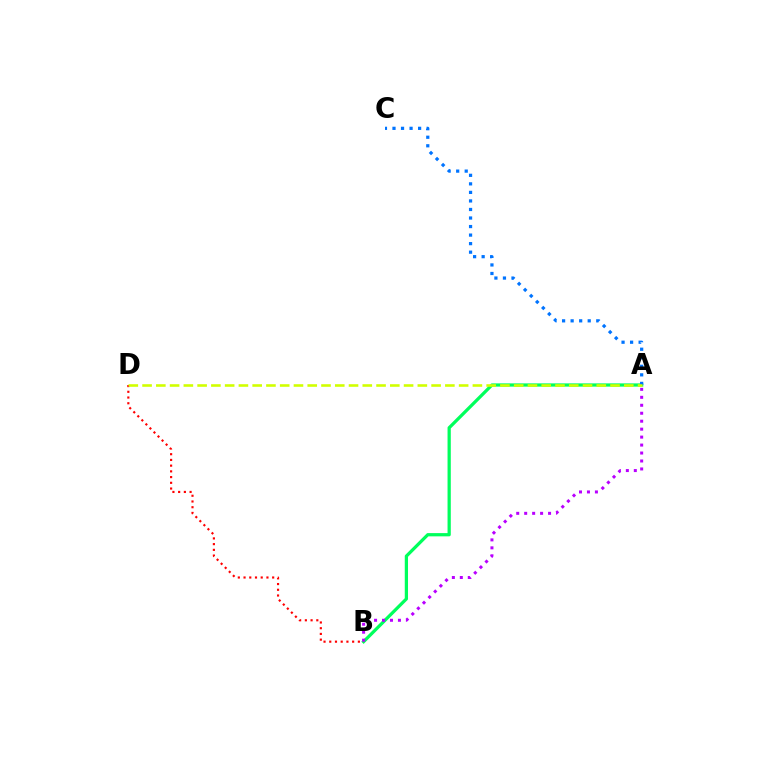{('A', 'B'): [{'color': '#00ff5c', 'line_style': 'solid', 'thickness': 2.34}, {'color': '#b900ff', 'line_style': 'dotted', 'thickness': 2.16}], ('A', 'C'): [{'color': '#0074ff', 'line_style': 'dotted', 'thickness': 2.32}], ('B', 'D'): [{'color': '#ff0000', 'line_style': 'dotted', 'thickness': 1.55}], ('A', 'D'): [{'color': '#d1ff00', 'line_style': 'dashed', 'thickness': 1.87}]}